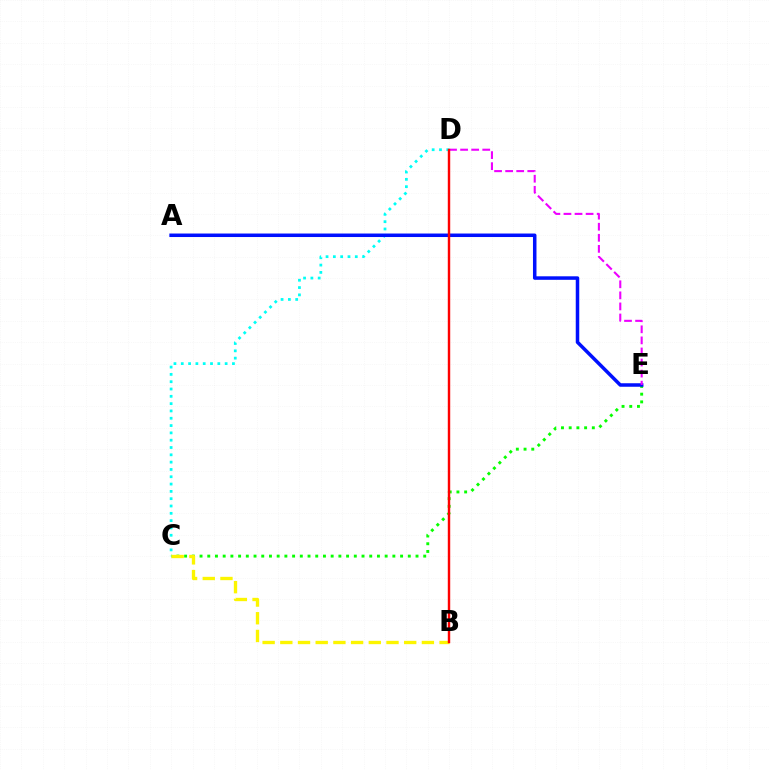{('C', 'E'): [{'color': '#08ff00', 'line_style': 'dotted', 'thickness': 2.1}], ('C', 'D'): [{'color': '#00fff6', 'line_style': 'dotted', 'thickness': 1.99}], ('B', 'C'): [{'color': '#fcf500', 'line_style': 'dashed', 'thickness': 2.4}], ('A', 'E'): [{'color': '#0010ff', 'line_style': 'solid', 'thickness': 2.53}], ('D', 'E'): [{'color': '#ee00ff', 'line_style': 'dashed', 'thickness': 1.5}], ('B', 'D'): [{'color': '#ff0000', 'line_style': 'solid', 'thickness': 1.75}]}